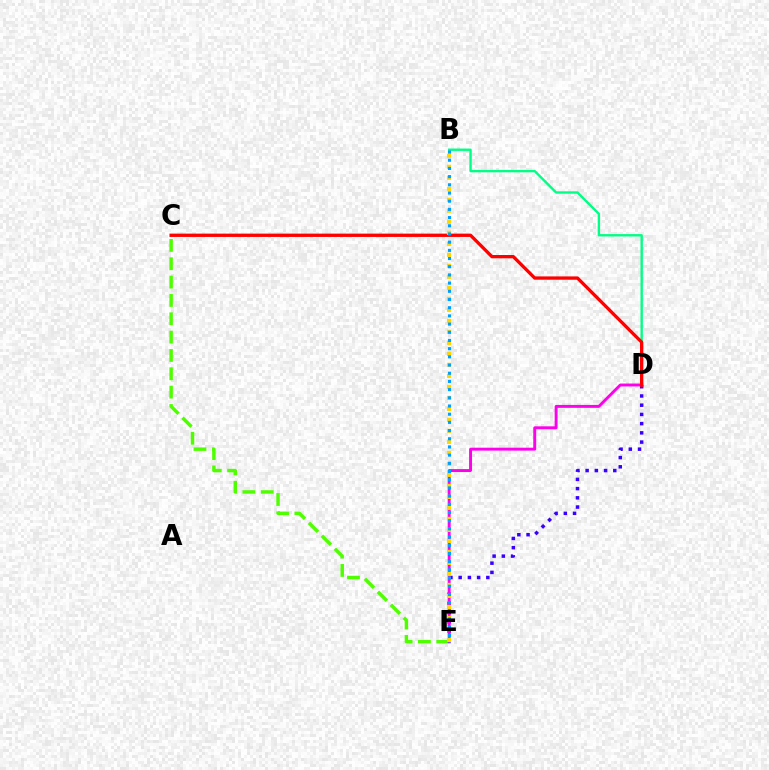{('B', 'D'): [{'color': '#00ff86', 'line_style': 'solid', 'thickness': 1.71}], ('C', 'E'): [{'color': '#4fff00', 'line_style': 'dashed', 'thickness': 2.49}], ('D', 'E'): [{'color': '#3700ff', 'line_style': 'dotted', 'thickness': 2.51}, {'color': '#ff00ed', 'line_style': 'solid', 'thickness': 2.1}], ('C', 'D'): [{'color': '#ff0000', 'line_style': 'solid', 'thickness': 2.38}], ('B', 'E'): [{'color': '#ffd500', 'line_style': 'dotted', 'thickness': 2.99}, {'color': '#009eff', 'line_style': 'dotted', 'thickness': 2.23}]}